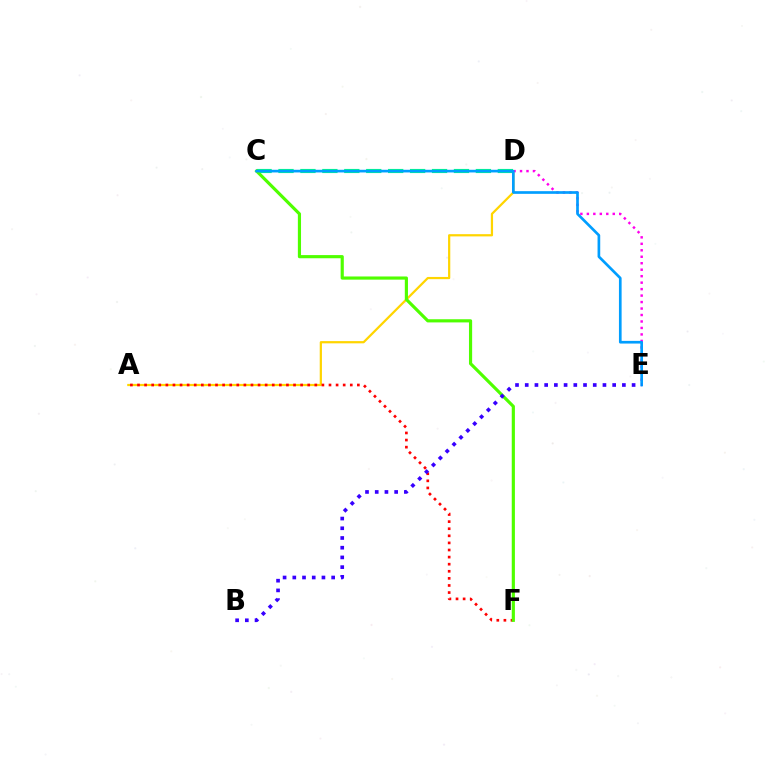{('A', 'D'): [{'color': '#ffd500', 'line_style': 'solid', 'thickness': 1.6}], ('A', 'F'): [{'color': '#ff0000', 'line_style': 'dotted', 'thickness': 1.93}], ('D', 'E'): [{'color': '#ff00ed', 'line_style': 'dotted', 'thickness': 1.76}], ('C', 'D'): [{'color': '#00ff86', 'line_style': 'dashed', 'thickness': 2.98}], ('C', 'F'): [{'color': '#4fff00', 'line_style': 'solid', 'thickness': 2.28}], ('C', 'E'): [{'color': '#009eff', 'line_style': 'solid', 'thickness': 1.92}], ('B', 'E'): [{'color': '#3700ff', 'line_style': 'dotted', 'thickness': 2.64}]}